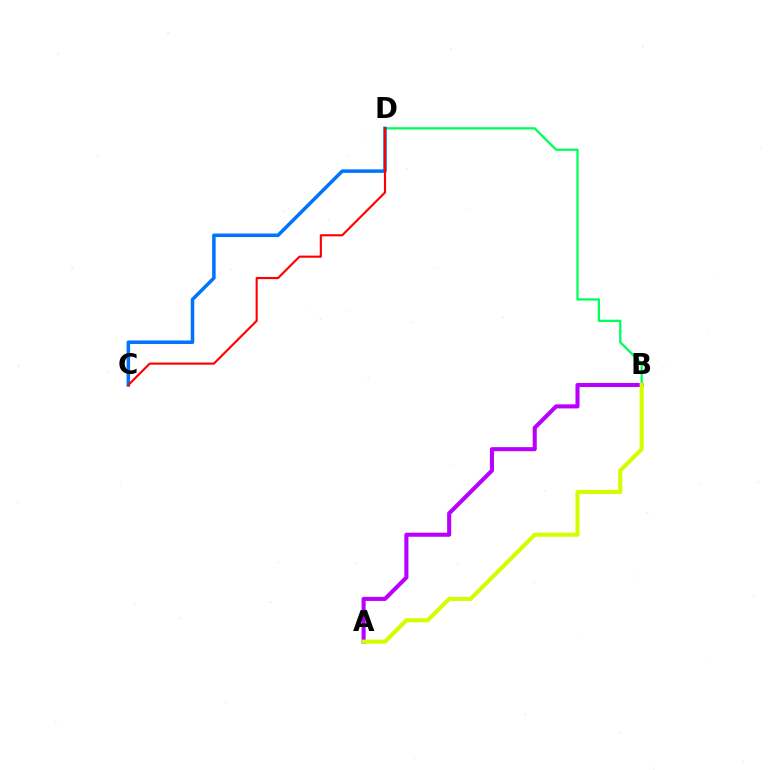{('B', 'D'): [{'color': '#00ff5c', 'line_style': 'solid', 'thickness': 1.65}], ('A', 'B'): [{'color': '#b900ff', 'line_style': 'solid', 'thickness': 2.93}, {'color': '#d1ff00', 'line_style': 'solid', 'thickness': 2.95}], ('C', 'D'): [{'color': '#0074ff', 'line_style': 'solid', 'thickness': 2.53}, {'color': '#ff0000', 'line_style': 'solid', 'thickness': 1.54}]}